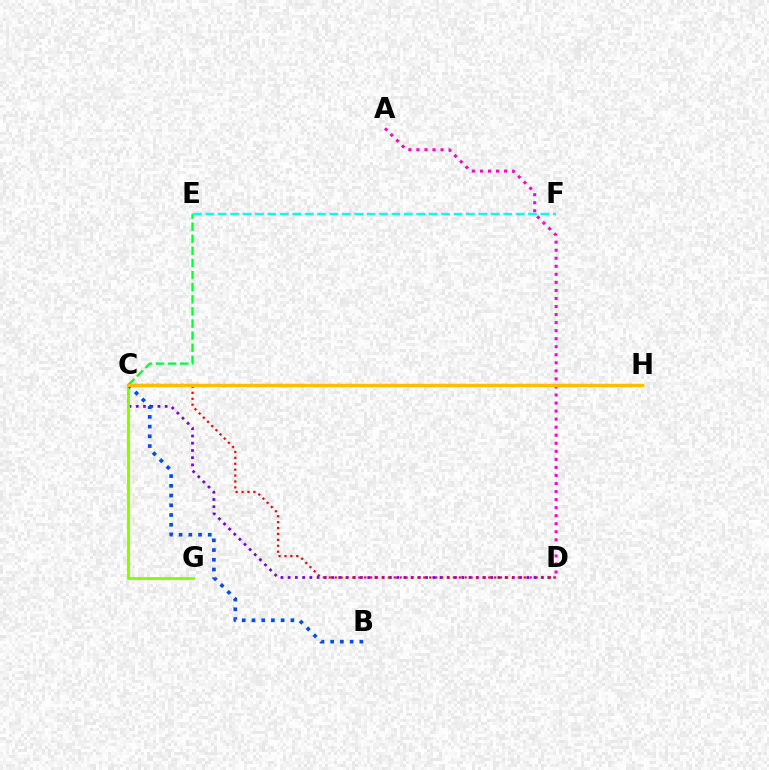{('C', 'E'): [{'color': '#00ff39', 'line_style': 'dashed', 'thickness': 1.64}], ('C', 'D'): [{'color': '#7200ff', 'line_style': 'dotted', 'thickness': 1.97}, {'color': '#ff0000', 'line_style': 'dotted', 'thickness': 1.61}], ('A', 'D'): [{'color': '#ff00cf', 'line_style': 'dotted', 'thickness': 2.19}], ('C', 'G'): [{'color': '#84ff00', 'line_style': 'solid', 'thickness': 2.06}], ('E', 'F'): [{'color': '#00fff6', 'line_style': 'dashed', 'thickness': 1.69}], ('B', 'C'): [{'color': '#004bff', 'line_style': 'dotted', 'thickness': 2.64}], ('C', 'H'): [{'color': '#ffbd00', 'line_style': 'solid', 'thickness': 2.49}]}